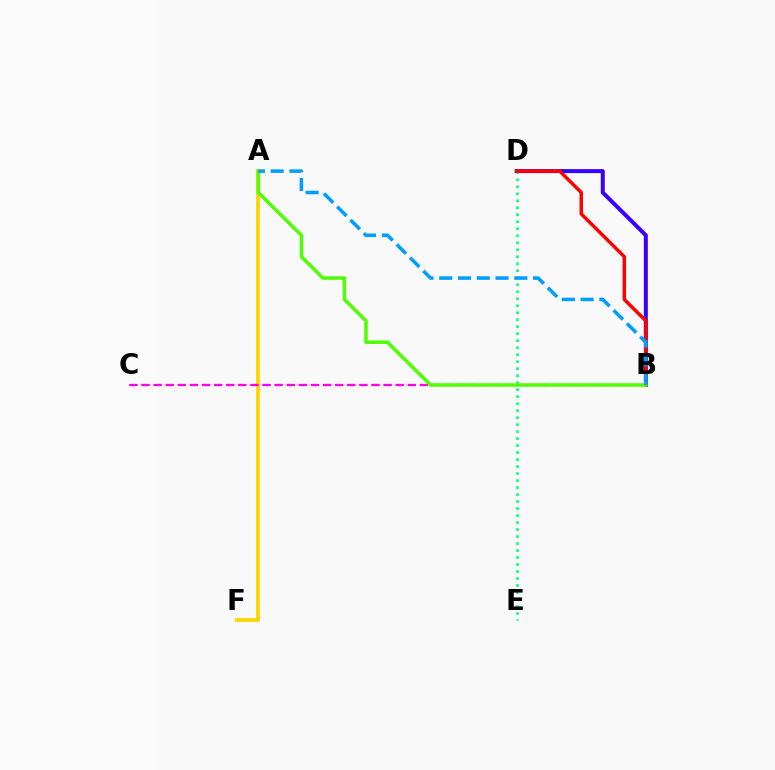{('B', 'D'): [{'color': '#3700ff', 'line_style': 'solid', 'thickness': 2.87}, {'color': '#ff0000', 'line_style': 'solid', 'thickness': 2.5}], ('A', 'F'): [{'color': '#ffd500', 'line_style': 'solid', 'thickness': 2.74}], ('D', 'E'): [{'color': '#00ff86', 'line_style': 'dotted', 'thickness': 1.9}], ('B', 'C'): [{'color': '#ff00ed', 'line_style': 'dashed', 'thickness': 1.64}], ('A', 'B'): [{'color': '#4fff00', 'line_style': 'solid', 'thickness': 2.51}, {'color': '#009eff', 'line_style': 'dashed', 'thickness': 2.55}]}